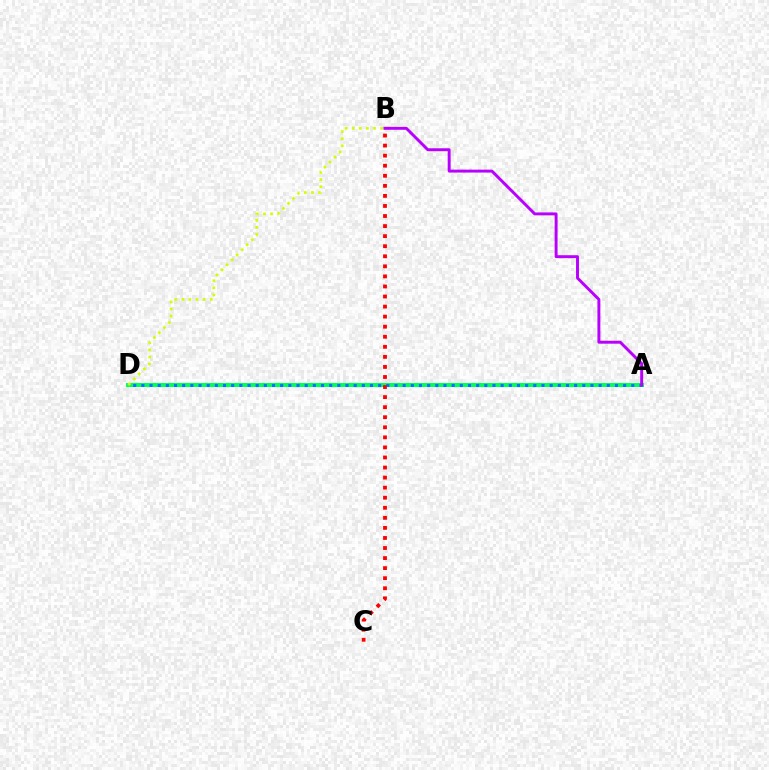{('A', 'D'): [{'color': '#00ff5c', 'line_style': 'solid', 'thickness': 2.87}, {'color': '#0074ff', 'line_style': 'dotted', 'thickness': 2.22}], ('B', 'C'): [{'color': '#ff0000', 'line_style': 'dotted', 'thickness': 2.73}], ('A', 'B'): [{'color': '#b900ff', 'line_style': 'solid', 'thickness': 2.11}], ('B', 'D'): [{'color': '#d1ff00', 'line_style': 'dotted', 'thickness': 1.93}]}